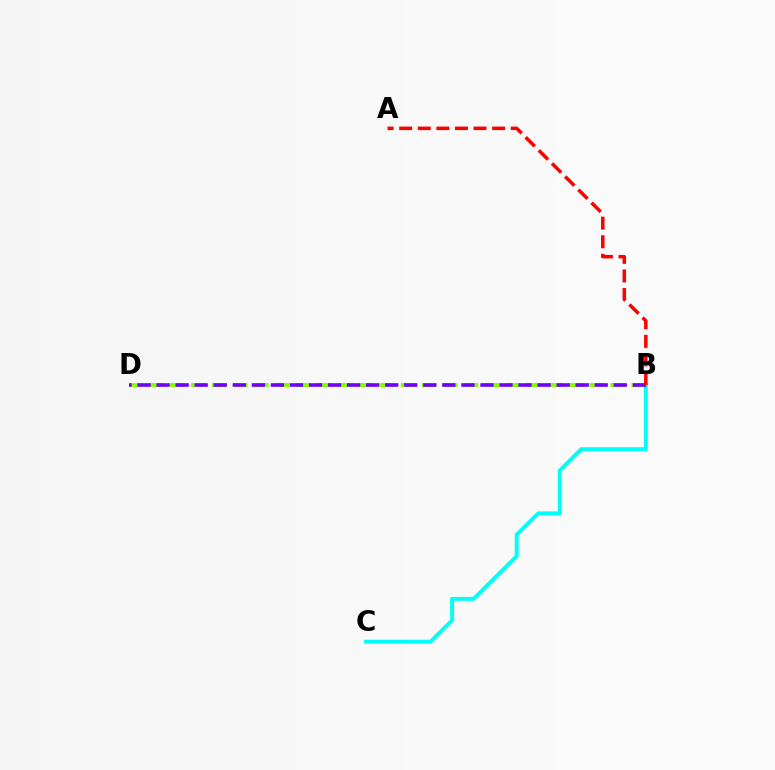{('B', 'D'): [{'color': '#84ff00', 'line_style': 'dashed', 'thickness': 2.85}, {'color': '#7200ff', 'line_style': 'dashed', 'thickness': 2.59}], ('B', 'C'): [{'color': '#00fff6', 'line_style': 'solid', 'thickness': 2.81}], ('A', 'B'): [{'color': '#ff0000', 'line_style': 'dashed', 'thickness': 2.52}]}